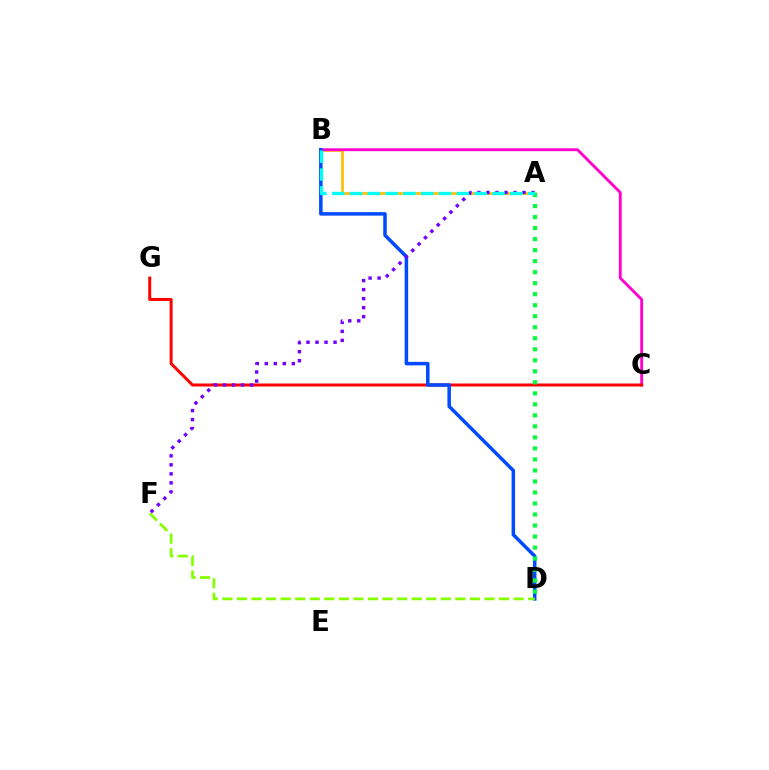{('A', 'B'): [{'color': '#ffbd00', 'line_style': 'solid', 'thickness': 1.9}, {'color': '#00fff6', 'line_style': 'dashed', 'thickness': 2.42}], ('B', 'C'): [{'color': '#ff00cf', 'line_style': 'solid', 'thickness': 2.05}], ('C', 'G'): [{'color': '#ff0000', 'line_style': 'solid', 'thickness': 2.16}], ('B', 'D'): [{'color': '#004bff', 'line_style': 'solid', 'thickness': 2.53}], ('A', 'D'): [{'color': '#00ff39', 'line_style': 'dotted', 'thickness': 2.99}], ('D', 'F'): [{'color': '#84ff00', 'line_style': 'dashed', 'thickness': 1.98}], ('A', 'F'): [{'color': '#7200ff', 'line_style': 'dotted', 'thickness': 2.45}]}